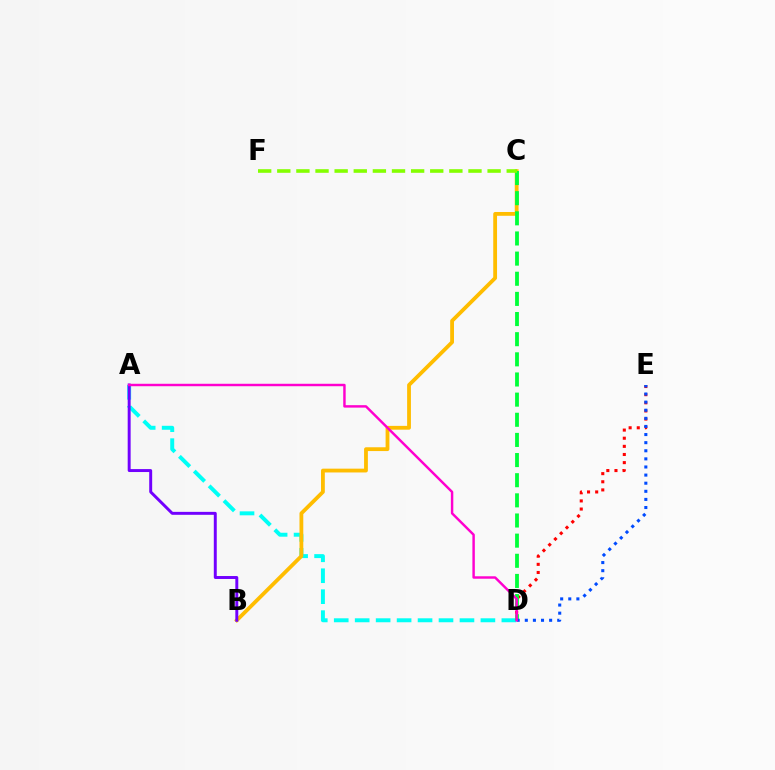{('A', 'D'): [{'color': '#00fff6', 'line_style': 'dashed', 'thickness': 2.85}, {'color': '#ff00cf', 'line_style': 'solid', 'thickness': 1.76}], ('D', 'E'): [{'color': '#ff0000', 'line_style': 'dotted', 'thickness': 2.21}, {'color': '#004bff', 'line_style': 'dotted', 'thickness': 2.2}], ('B', 'C'): [{'color': '#ffbd00', 'line_style': 'solid', 'thickness': 2.74}], ('C', 'D'): [{'color': '#00ff39', 'line_style': 'dashed', 'thickness': 2.74}], ('C', 'F'): [{'color': '#84ff00', 'line_style': 'dashed', 'thickness': 2.6}], ('A', 'B'): [{'color': '#7200ff', 'line_style': 'solid', 'thickness': 2.12}]}